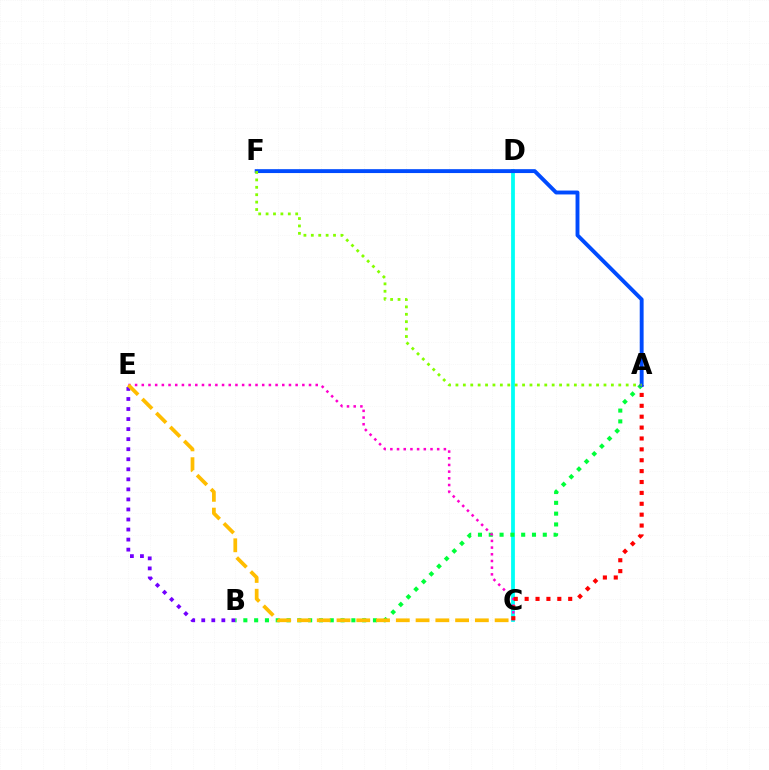{('C', 'D'): [{'color': '#00fff6', 'line_style': 'solid', 'thickness': 2.73}], ('A', 'B'): [{'color': '#00ff39', 'line_style': 'dotted', 'thickness': 2.94}], ('C', 'E'): [{'color': '#ff00cf', 'line_style': 'dotted', 'thickness': 1.82}, {'color': '#ffbd00', 'line_style': 'dashed', 'thickness': 2.69}], ('A', 'C'): [{'color': '#ff0000', 'line_style': 'dotted', 'thickness': 2.96}], ('B', 'E'): [{'color': '#7200ff', 'line_style': 'dotted', 'thickness': 2.73}], ('A', 'F'): [{'color': '#004bff', 'line_style': 'solid', 'thickness': 2.8}, {'color': '#84ff00', 'line_style': 'dotted', 'thickness': 2.01}]}